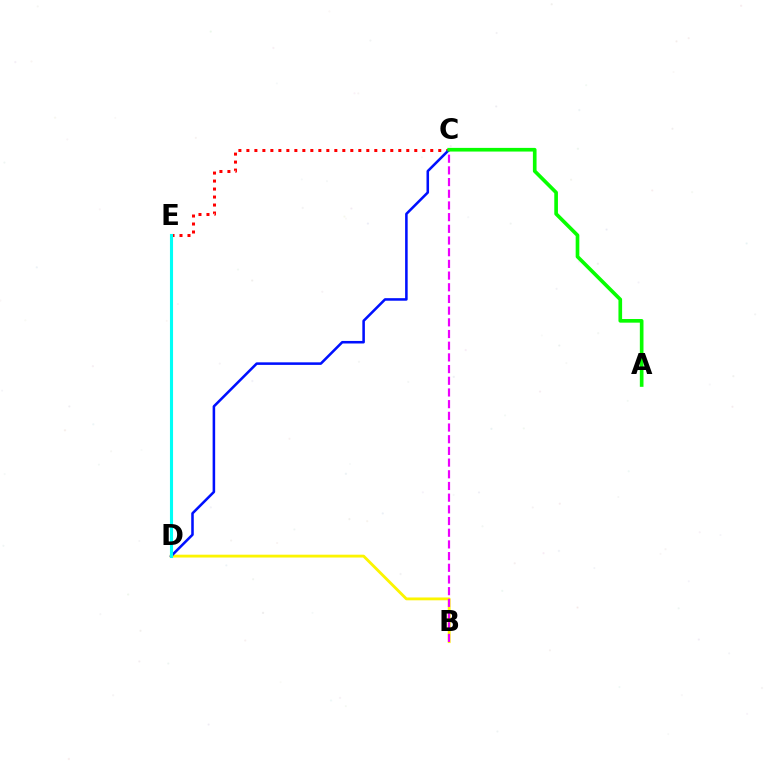{('C', 'E'): [{'color': '#ff0000', 'line_style': 'dotted', 'thickness': 2.17}], ('B', 'D'): [{'color': '#fcf500', 'line_style': 'solid', 'thickness': 2.04}], ('B', 'C'): [{'color': '#ee00ff', 'line_style': 'dashed', 'thickness': 1.59}], ('C', 'D'): [{'color': '#0010ff', 'line_style': 'solid', 'thickness': 1.84}], ('D', 'E'): [{'color': '#00fff6', 'line_style': 'solid', 'thickness': 2.22}], ('A', 'C'): [{'color': '#08ff00', 'line_style': 'solid', 'thickness': 2.63}]}